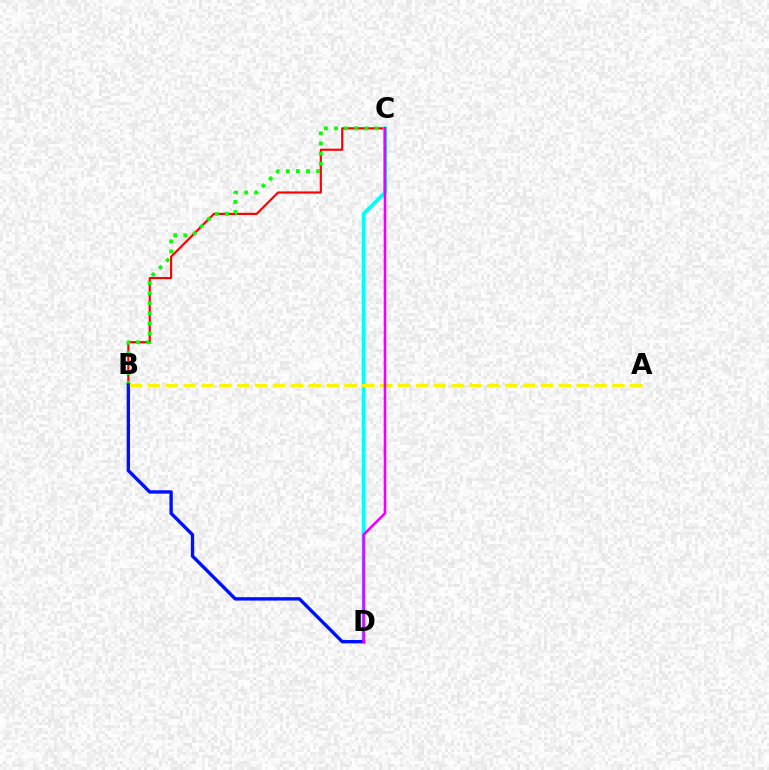{('B', 'C'): [{'color': '#ff0000', 'line_style': 'solid', 'thickness': 1.56}, {'color': '#08ff00', 'line_style': 'dotted', 'thickness': 2.75}], ('C', 'D'): [{'color': '#00fff6', 'line_style': 'solid', 'thickness': 2.73}, {'color': '#ee00ff', 'line_style': 'solid', 'thickness': 1.88}], ('B', 'D'): [{'color': '#0010ff', 'line_style': 'solid', 'thickness': 2.43}], ('A', 'B'): [{'color': '#fcf500', 'line_style': 'dashed', 'thickness': 2.43}]}